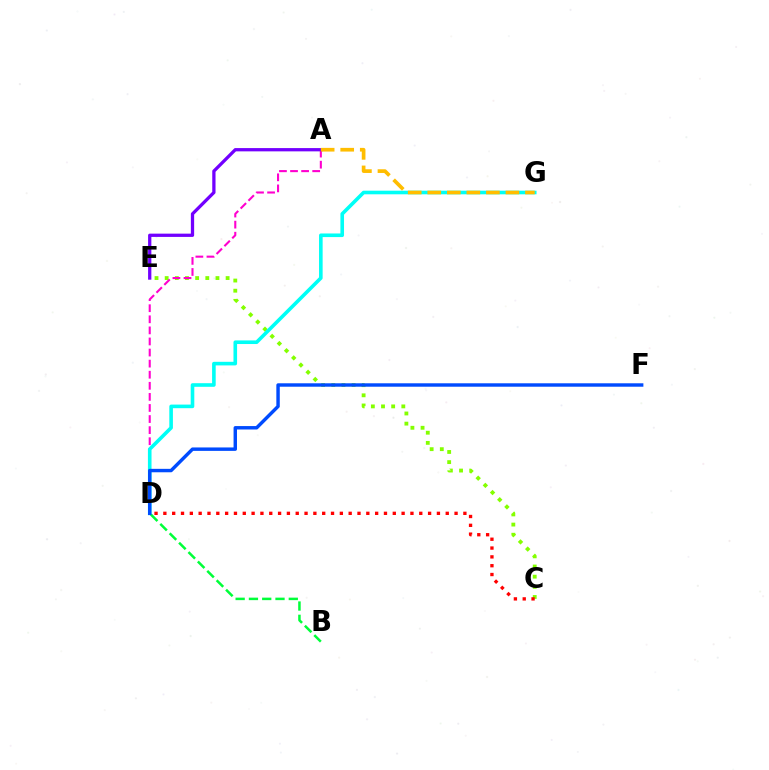{('C', 'E'): [{'color': '#84ff00', 'line_style': 'dotted', 'thickness': 2.76}], ('A', 'D'): [{'color': '#ff00cf', 'line_style': 'dashed', 'thickness': 1.51}], ('A', 'E'): [{'color': '#7200ff', 'line_style': 'solid', 'thickness': 2.36}], ('C', 'D'): [{'color': '#ff0000', 'line_style': 'dotted', 'thickness': 2.4}], ('D', 'G'): [{'color': '#00fff6', 'line_style': 'solid', 'thickness': 2.6}], ('A', 'G'): [{'color': '#ffbd00', 'line_style': 'dashed', 'thickness': 2.66}], ('B', 'D'): [{'color': '#00ff39', 'line_style': 'dashed', 'thickness': 1.8}], ('D', 'F'): [{'color': '#004bff', 'line_style': 'solid', 'thickness': 2.47}]}